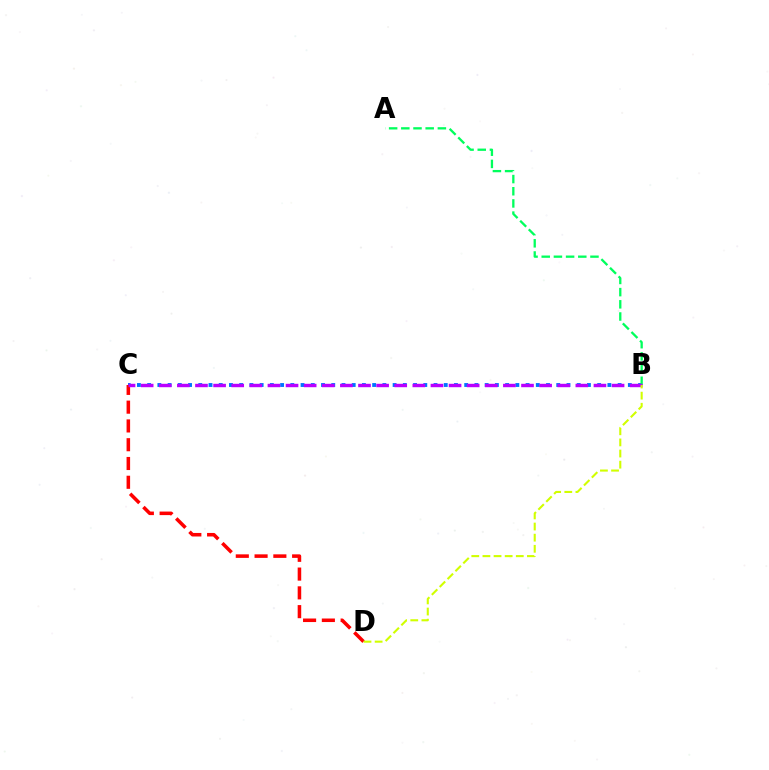{('B', 'C'): [{'color': '#0074ff', 'line_style': 'dotted', 'thickness': 2.78}, {'color': '#b900ff', 'line_style': 'dashed', 'thickness': 2.46}], ('A', 'B'): [{'color': '#00ff5c', 'line_style': 'dashed', 'thickness': 1.66}], ('C', 'D'): [{'color': '#ff0000', 'line_style': 'dashed', 'thickness': 2.55}], ('B', 'D'): [{'color': '#d1ff00', 'line_style': 'dashed', 'thickness': 1.51}]}